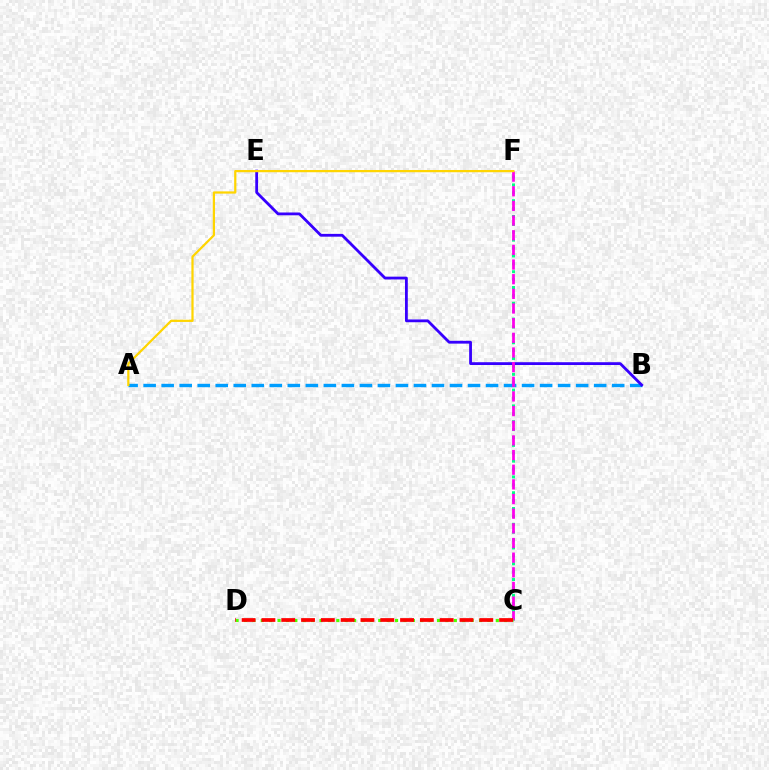{('A', 'B'): [{'color': '#009eff', 'line_style': 'dashed', 'thickness': 2.45}], ('B', 'E'): [{'color': '#3700ff', 'line_style': 'solid', 'thickness': 2.02}], ('C', 'F'): [{'color': '#00ff86', 'line_style': 'dotted', 'thickness': 2.14}, {'color': '#ff00ed', 'line_style': 'dashed', 'thickness': 1.99}], ('C', 'D'): [{'color': '#4fff00', 'line_style': 'dotted', 'thickness': 2.28}, {'color': '#ff0000', 'line_style': 'dashed', 'thickness': 2.69}], ('A', 'F'): [{'color': '#ffd500', 'line_style': 'solid', 'thickness': 1.61}]}